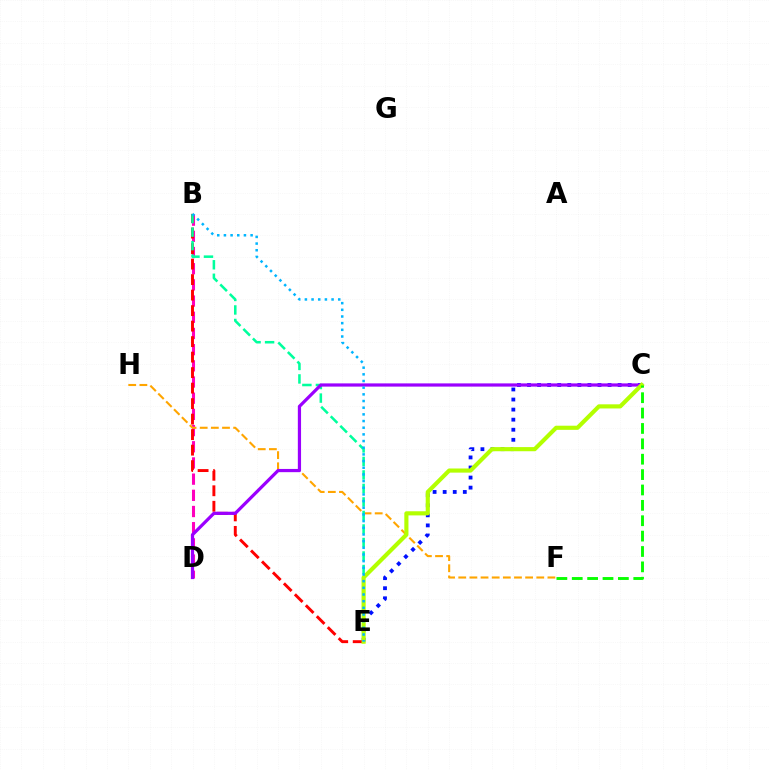{('C', 'E'): [{'color': '#0010ff', 'line_style': 'dotted', 'thickness': 2.74}, {'color': '#b3ff00', 'line_style': 'solid', 'thickness': 2.98}], ('B', 'D'): [{'color': '#ff00bd', 'line_style': 'dashed', 'thickness': 2.2}], ('F', 'H'): [{'color': '#ffa500', 'line_style': 'dashed', 'thickness': 1.51}], ('B', 'E'): [{'color': '#ff0000', 'line_style': 'dashed', 'thickness': 2.11}, {'color': '#00ff9d', 'line_style': 'dashed', 'thickness': 1.84}, {'color': '#00b5ff', 'line_style': 'dotted', 'thickness': 1.81}], ('C', 'D'): [{'color': '#9b00ff', 'line_style': 'solid', 'thickness': 2.32}], ('C', 'F'): [{'color': '#08ff00', 'line_style': 'dashed', 'thickness': 2.09}]}